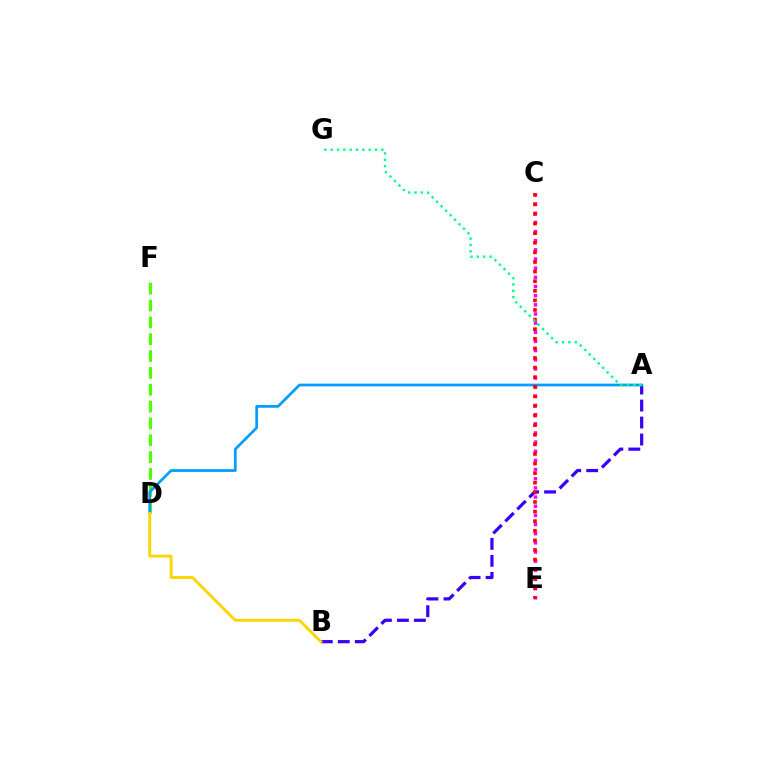{('C', 'E'): [{'color': '#ff00ed', 'line_style': 'dotted', 'thickness': 2.49}, {'color': '#ff0000', 'line_style': 'dotted', 'thickness': 2.61}], ('A', 'B'): [{'color': '#3700ff', 'line_style': 'dashed', 'thickness': 2.31}], ('D', 'F'): [{'color': '#4fff00', 'line_style': 'dashed', 'thickness': 2.29}], ('A', 'D'): [{'color': '#009eff', 'line_style': 'solid', 'thickness': 1.97}], ('A', 'G'): [{'color': '#00ff86', 'line_style': 'dotted', 'thickness': 1.72}], ('B', 'D'): [{'color': '#ffd500', 'line_style': 'solid', 'thickness': 2.08}]}